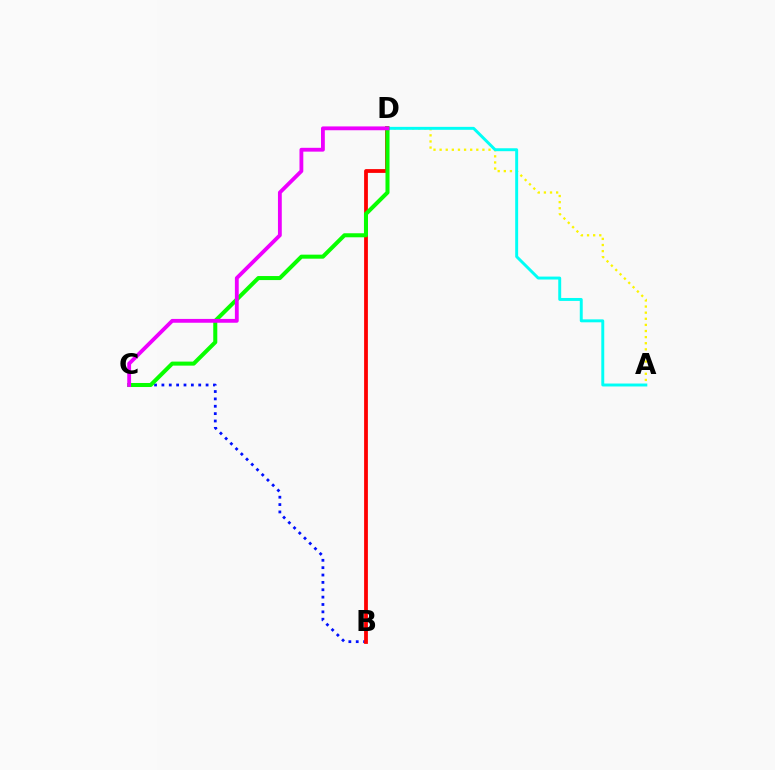{('B', 'C'): [{'color': '#0010ff', 'line_style': 'dotted', 'thickness': 2.0}], ('A', 'D'): [{'color': '#fcf500', 'line_style': 'dotted', 'thickness': 1.66}, {'color': '#00fff6', 'line_style': 'solid', 'thickness': 2.12}], ('B', 'D'): [{'color': '#ff0000', 'line_style': 'solid', 'thickness': 2.73}], ('C', 'D'): [{'color': '#08ff00', 'line_style': 'solid', 'thickness': 2.9}, {'color': '#ee00ff', 'line_style': 'solid', 'thickness': 2.76}]}